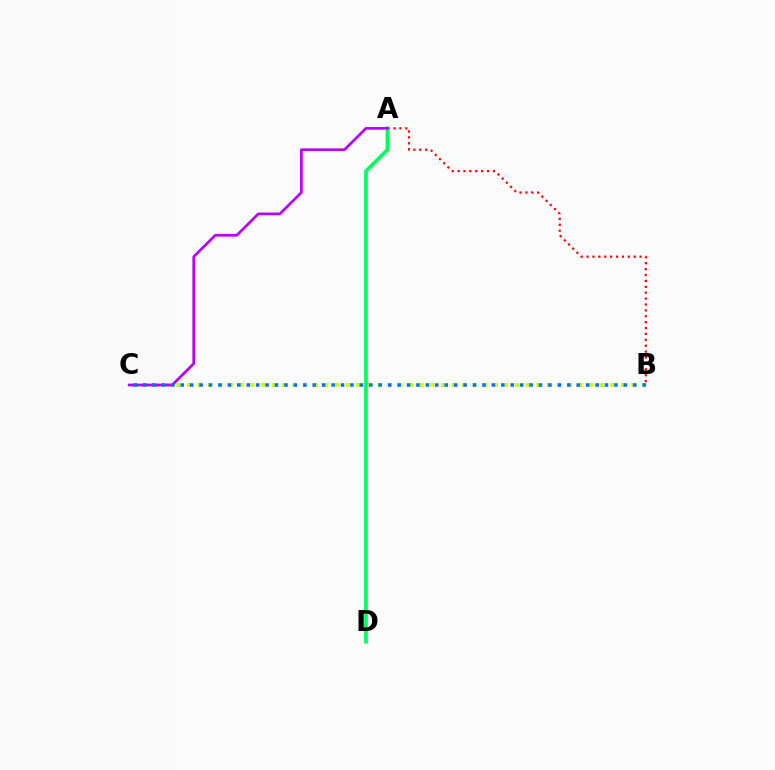{('A', 'B'): [{'color': '#ff0000', 'line_style': 'dotted', 'thickness': 1.6}], ('B', 'C'): [{'color': '#d1ff00', 'line_style': 'dotted', 'thickness': 2.88}, {'color': '#0074ff', 'line_style': 'dotted', 'thickness': 2.56}], ('A', 'D'): [{'color': '#00ff5c', 'line_style': 'solid', 'thickness': 2.67}], ('A', 'C'): [{'color': '#b900ff', 'line_style': 'solid', 'thickness': 1.95}]}